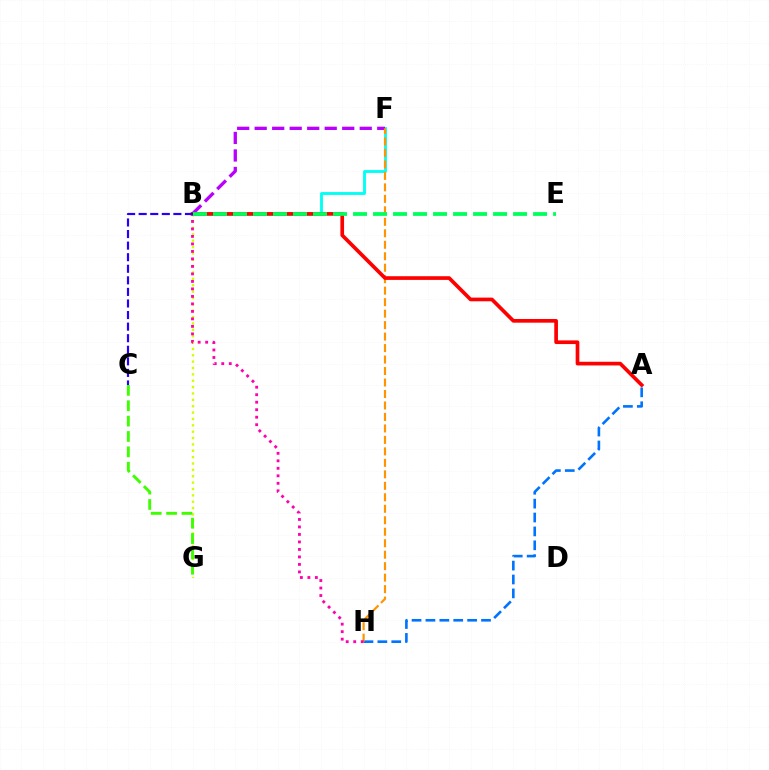{('B', 'G'): [{'color': '#d1ff00', 'line_style': 'dotted', 'thickness': 1.73}], ('B', 'F'): [{'color': '#00fff6', 'line_style': 'solid', 'thickness': 2.05}, {'color': '#b900ff', 'line_style': 'dashed', 'thickness': 2.38}], ('A', 'H'): [{'color': '#0074ff', 'line_style': 'dashed', 'thickness': 1.89}], ('F', 'H'): [{'color': '#ff9400', 'line_style': 'dashed', 'thickness': 1.56}], ('A', 'B'): [{'color': '#ff0000', 'line_style': 'solid', 'thickness': 2.65}], ('B', 'H'): [{'color': '#ff00ac', 'line_style': 'dotted', 'thickness': 2.04}], ('B', 'E'): [{'color': '#00ff5c', 'line_style': 'dashed', 'thickness': 2.72}], ('C', 'G'): [{'color': '#3dff00', 'line_style': 'dashed', 'thickness': 2.09}], ('B', 'C'): [{'color': '#2500ff', 'line_style': 'dashed', 'thickness': 1.57}]}